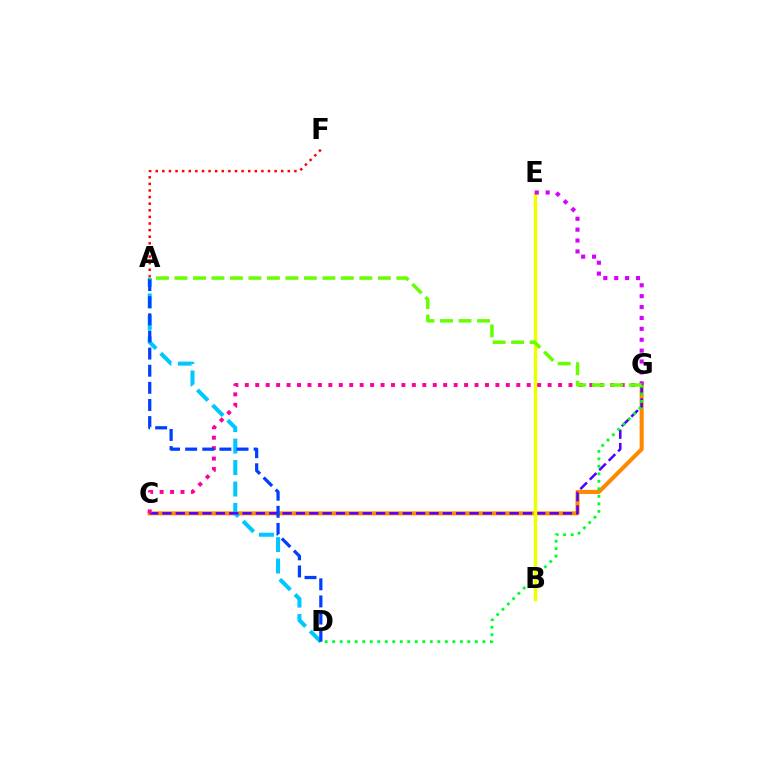{('C', 'G'): [{'color': '#ff8800', 'line_style': 'solid', 'thickness': 2.93}, {'color': '#4f00ff', 'line_style': 'dashed', 'thickness': 1.81}, {'color': '#ff00a0', 'line_style': 'dotted', 'thickness': 2.84}], ('B', 'E'): [{'color': '#00ffaf', 'line_style': 'dashed', 'thickness': 2.13}, {'color': '#eeff00', 'line_style': 'solid', 'thickness': 2.49}], ('A', 'F'): [{'color': '#ff0000', 'line_style': 'dotted', 'thickness': 1.79}], ('A', 'D'): [{'color': '#00c7ff', 'line_style': 'dashed', 'thickness': 2.92}, {'color': '#003fff', 'line_style': 'dashed', 'thickness': 2.33}], ('D', 'G'): [{'color': '#00ff27', 'line_style': 'dotted', 'thickness': 2.04}], ('E', 'G'): [{'color': '#d600ff', 'line_style': 'dotted', 'thickness': 2.96}], ('A', 'G'): [{'color': '#66ff00', 'line_style': 'dashed', 'thickness': 2.51}]}